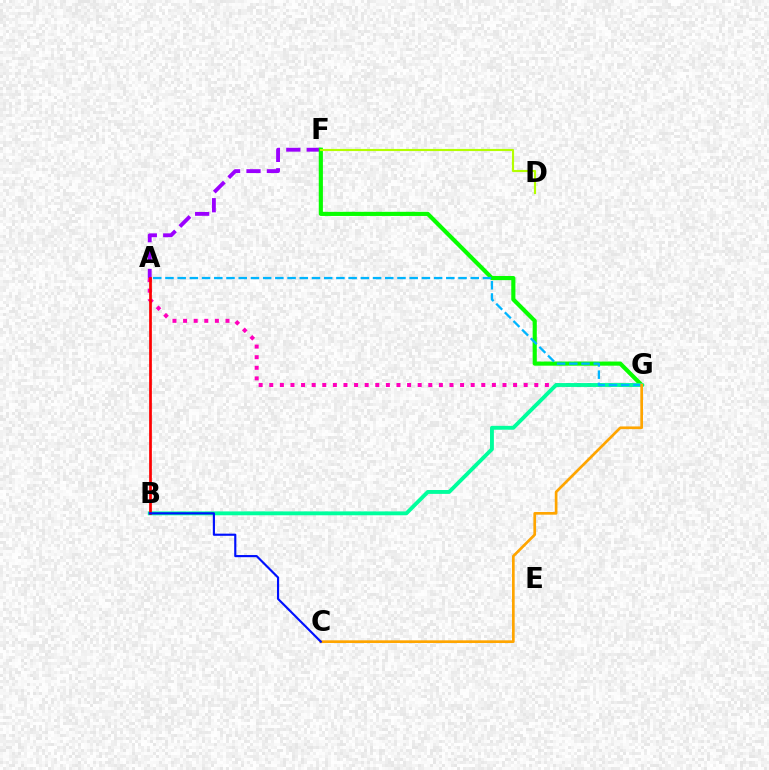{('A', 'G'): [{'color': '#ff00bd', 'line_style': 'dotted', 'thickness': 2.88}, {'color': '#00b5ff', 'line_style': 'dashed', 'thickness': 1.66}], ('A', 'F'): [{'color': '#9b00ff', 'line_style': 'dashed', 'thickness': 2.77}], ('F', 'G'): [{'color': '#08ff00', 'line_style': 'solid', 'thickness': 2.98}], ('B', 'G'): [{'color': '#00ff9d', 'line_style': 'solid', 'thickness': 2.79}], ('A', 'B'): [{'color': '#ff0000', 'line_style': 'solid', 'thickness': 1.96}], ('C', 'G'): [{'color': '#ffa500', 'line_style': 'solid', 'thickness': 1.94}], ('D', 'F'): [{'color': '#b3ff00', 'line_style': 'solid', 'thickness': 1.54}], ('B', 'C'): [{'color': '#0010ff', 'line_style': 'solid', 'thickness': 1.55}]}